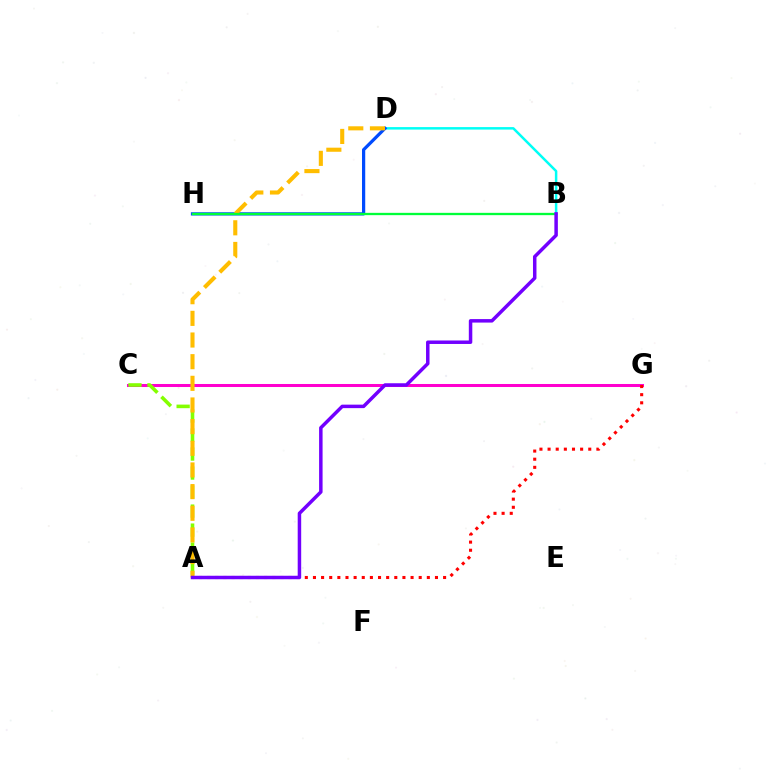{('C', 'G'): [{'color': '#ff00cf', 'line_style': 'solid', 'thickness': 2.18}], ('B', 'D'): [{'color': '#00fff6', 'line_style': 'solid', 'thickness': 1.79}], ('D', 'H'): [{'color': '#004bff', 'line_style': 'solid', 'thickness': 2.33}], ('A', 'G'): [{'color': '#ff0000', 'line_style': 'dotted', 'thickness': 2.21}], ('A', 'C'): [{'color': '#84ff00', 'line_style': 'dashed', 'thickness': 2.58}], ('A', 'D'): [{'color': '#ffbd00', 'line_style': 'dashed', 'thickness': 2.94}], ('B', 'H'): [{'color': '#00ff39', 'line_style': 'solid', 'thickness': 1.67}], ('A', 'B'): [{'color': '#7200ff', 'line_style': 'solid', 'thickness': 2.51}]}